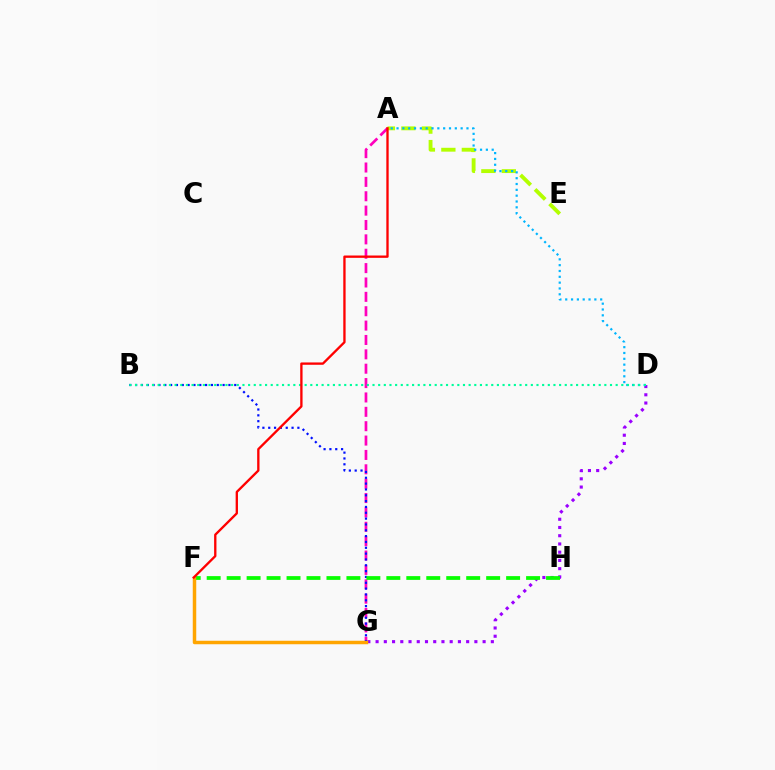{('A', 'G'): [{'color': '#ff00bd', 'line_style': 'dashed', 'thickness': 1.95}], ('A', 'E'): [{'color': '#b3ff00', 'line_style': 'dashed', 'thickness': 2.78}], ('B', 'G'): [{'color': '#0010ff', 'line_style': 'dotted', 'thickness': 1.58}], ('D', 'G'): [{'color': '#9b00ff', 'line_style': 'dotted', 'thickness': 2.24}], ('A', 'D'): [{'color': '#00b5ff', 'line_style': 'dotted', 'thickness': 1.58}], ('F', 'H'): [{'color': '#08ff00', 'line_style': 'dashed', 'thickness': 2.71}], ('B', 'D'): [{'color': '#00ff9d', 'line_style': 'dotted', 'thickness': 1.54}], ('F', 'G'): [{'color': '#ffa500', 'line_style': 'solid', 'thickness': 2.5}], ('A', 'F'): [{'color': '#ff0000', 'line_style': 'solid', 'thickness': 1.68}]}